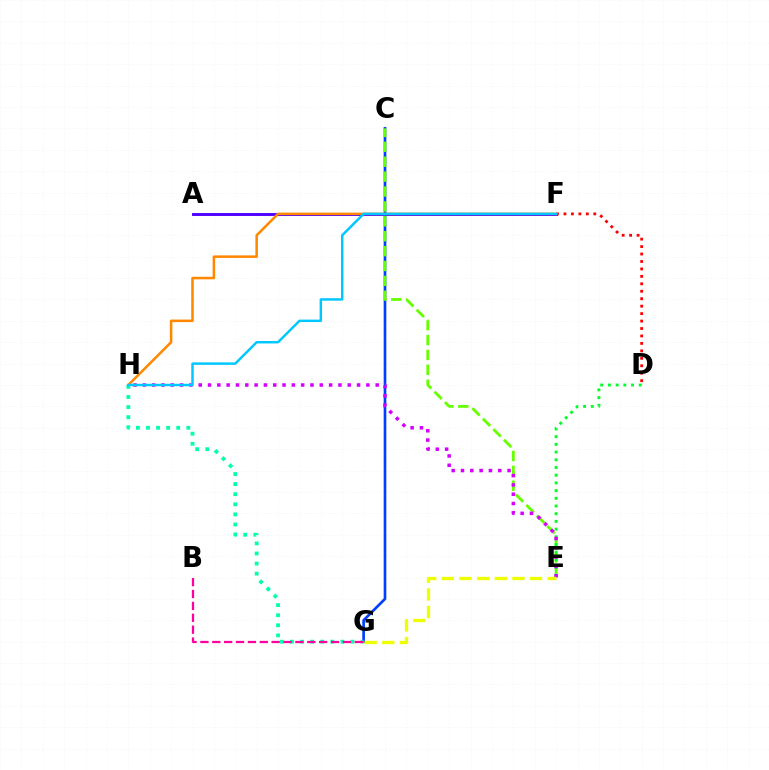{('A', 'F'): [{'color': '#4f00ff', 'line_style': 'solid', 'thickness': 2.1}], ('D', 'F'): [{'color': '#ff0000', 'line_style': 'dotted', 'thickness': 2.02}], ('C', 'G'): [{'color': '#003fff', 'line_style': 'solid', 'thickness': 1.92}], ('F', 'H'): [{'color': '#ff8800', 'line_style': 'solid', 'thickness': 1.83}, {'color': '#00c7ff', 'line_style': 'solid', 'thickness': 1.77}], ('C', 'E'): [{'color': '#66ff00', 'line_style': 'dashed', 'thickness': 2.02}], ('D', 'E'): [{'color': '#00ff27', 'line_style': 'dotted', 'thickness': 2.09}], ('G', 'H'): [{'color': '#00ffaf', 'line_style': 'dotted', 'thickness': 2.74}], ('E', 'H'): [{'color': '#d600ff', 'line_style': 'dotted', 'thickness': 2.53}], ('E', 'G'): [{'color': '#eeff00', 'line_style': 'dashed', 'thickness': 2.4}], ('B', 'G'): [{'color': '#ff00a0', 'line_style': 'dashed', 'thickness': 1.61}]}